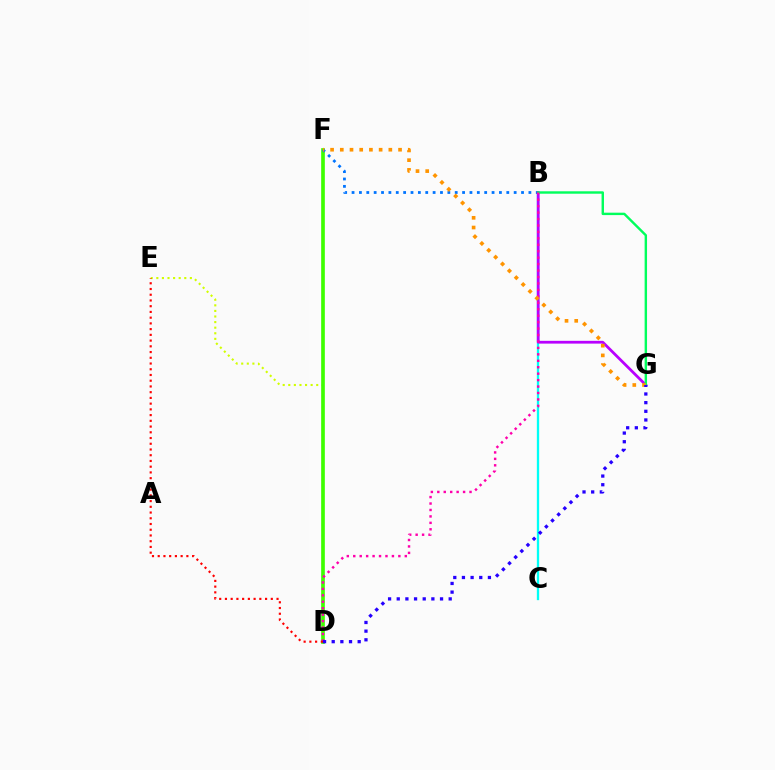{('D', 'E'): [{'color': '#d1ff00', 'line_style': 'dotted', 'thickness': 1.52}, {'color': '#ff0000', 'line_style': 'dotted', 'thickness': 1.56}], ('D', 'F'): [{'color': '#3dff00', 'line_style': 'solid', 'thickness': 2.65}], ('B', 'C'): [{'color': '#00fff6', 'line_style': 'solid', 'thickness': 1.66}], ('B', 'F'): [{'color': '#0074ff', 'line_style': 'dotted', 'thickness': 2.0}], ('B', 'G'): [{'color': '#b900ff', 'line_style': 'solid', 'thickness': 1.99}, {'color': '#00ff5c', 'line_style': 'solid', 'thickness': 1.74}], ('B', 'D'): [{'color': '#ff00ac', 'line_style': 'dotted', 'thickness': 1.75}], ('F', 'G'): [{'color': '#ff9400', 'line_style': 'dotted', 'thickness': 2.64}], ('D', 'G'): [{'color': '#2500ff', 'line_style': 'dotted', 'thickness': 2.35}]}